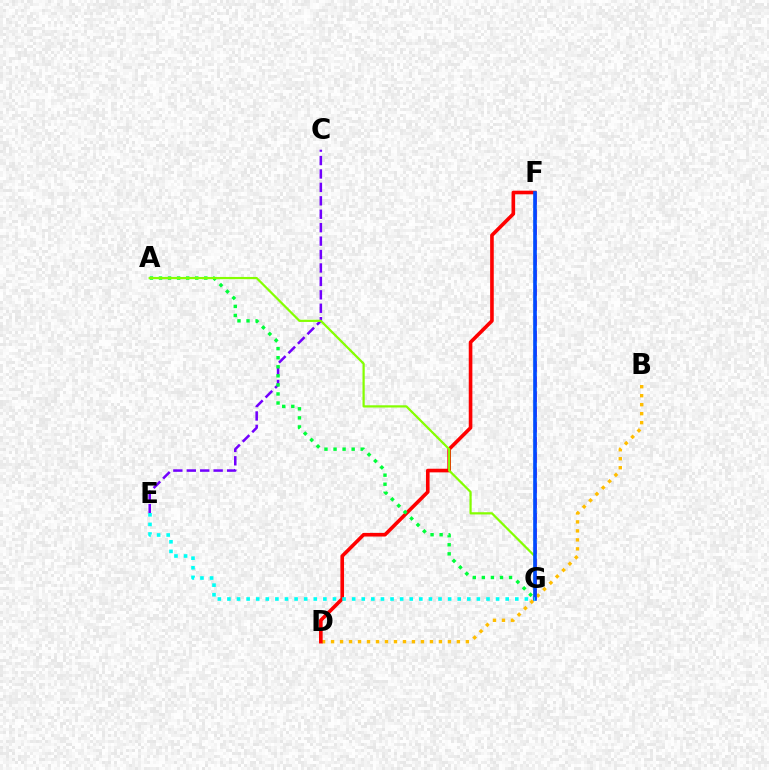{('F', 'G'): [{'color': '#ff00cf', 'line_style': 'dashed', 'thickness': 2.06}, {'color': '#004bff', 'line_style': 'solid', 'thickness': 2.63}], ('B', 'D'): [{'color': '#ffbd00', 'line_style': 'dotted', 'thickness': 2.44}], ('D', 'F'): [{'color': '#ff0000', 'line_style': 'solid', 'thickness': 2.6}], ('C', 'E'): [{'color': '#7200ff', 'line_style': 'dashed', 'thickness': 1.82}], ('A', 'G'): [{'color': '#00ff39', 'line_style': 'dotted', 'thickness': 2.46}, {'color': '#84ff00', 'line_style': 'solid', 'thickness': 1.6}], ('E', 'G'): [{'color': '#00fff6', 'line_style': 'dotted', 'thickness': 2.61}]}